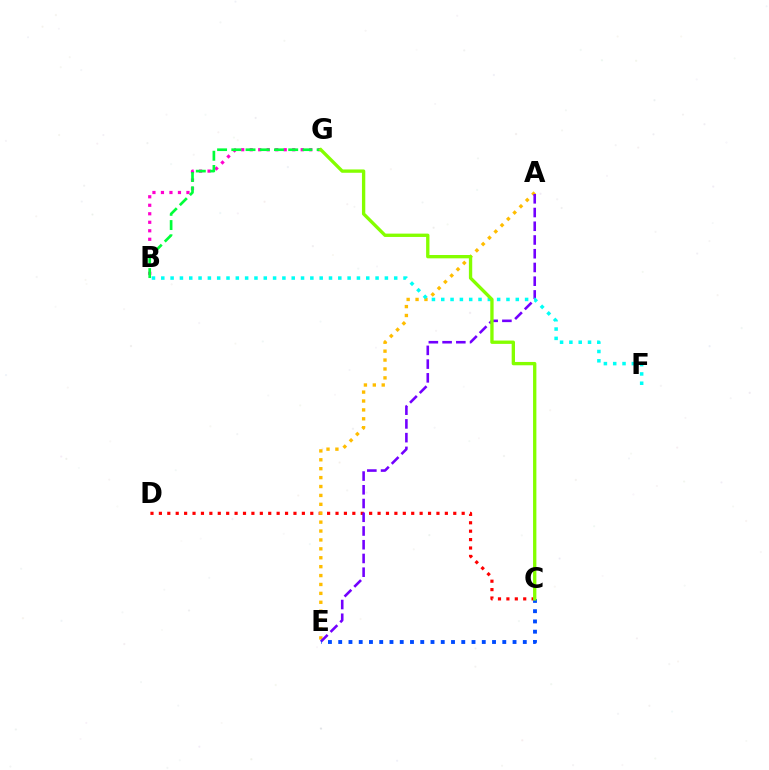{('C', 'D'): [{'color': '#ff0000', 'line_style': 'dotted', 'thickness': 2.29}], ('A', 'E'): [{'color': '#ffbd00', 'line_style': 'dotted', 'thickness': 2.42}, {'color': '#7200ff', 'line_style': 'dashed', 'thickness': 1.87}], ('B', 'G'): [{'color': '#ff00cf', 'line_style': 'dotted', 'thickness': 2.31}, {'color': '#00ff39', 'line_style': 'dashed', 'thickness': 1.93}], ('B', 'F'): [{'color': '#00fff6', 'line_style': 'dotted', 'thickness': 2.53}], ('C', 'E'): [{'color': '#004bff', 'line_style': 'dotted', 'thickness': 2.79}], ('C', 'G'): [{'color': '#84ff00', 'line_style': 'solid', 'thickness': 2.4}]}